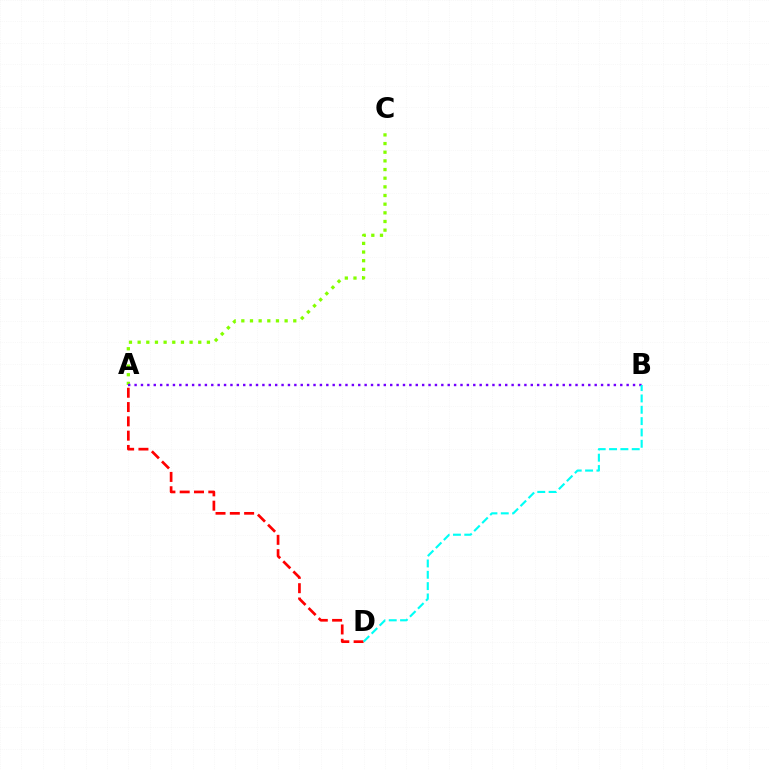{('A', 'C'): [{'color': '#84ff00', 'line_style': 'dotted', 'thickness': 2.35}], ('A', 'B'): [{'color': '#7200ff', 'line_style': 'dotted', 'thickness': 1.74}], ('A', 'D'): [{'color': '#ff0000', 'line_style': 'dashed', 'thickness': 1.94}], ('B', 'D'): [{'color': '#00fff6', 'line_style': 'dashed', 'thickness': 1.54}]}